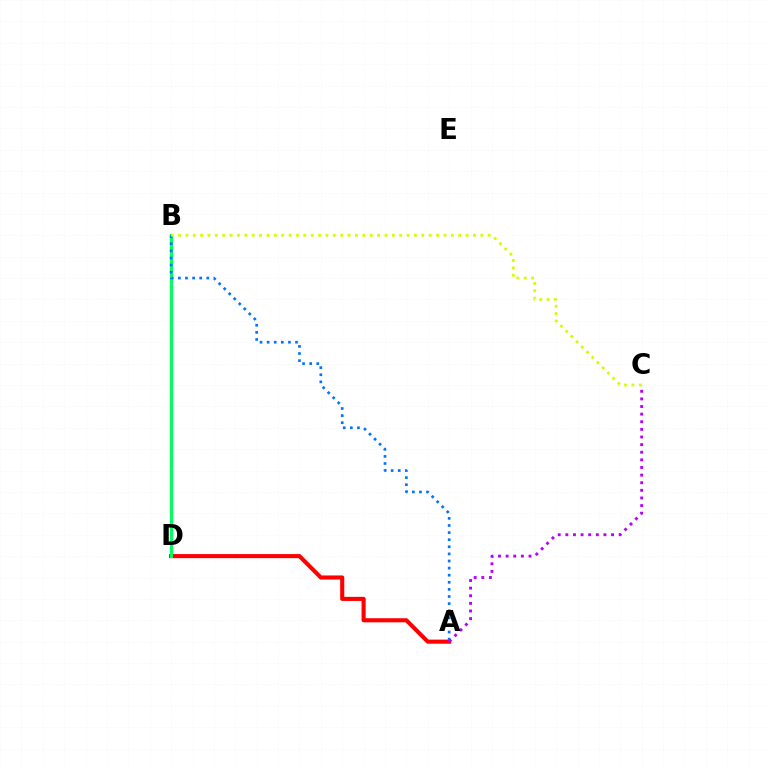{('A', 'D'): [{'color': '#ff0000', 'line_style': 'solid', 'thickness': 2.95}], ('B', 'D'): [{'color': '#00ff5c', 'line_style': 'solid', 'thickness': 2.25}], ('A', 'B'): [{'color': '#0074ff', 'line_style': 'dotted', 'thickness': 1.93}], ('A', 'C'): [{'color': '#b900ff', 'line_style': 'dotted', 'thickness': 2.07}], ('B', 'C'): [{'color': '#d1ff00', 'line_style': 'dotted', 'thickness': 2.0}]}